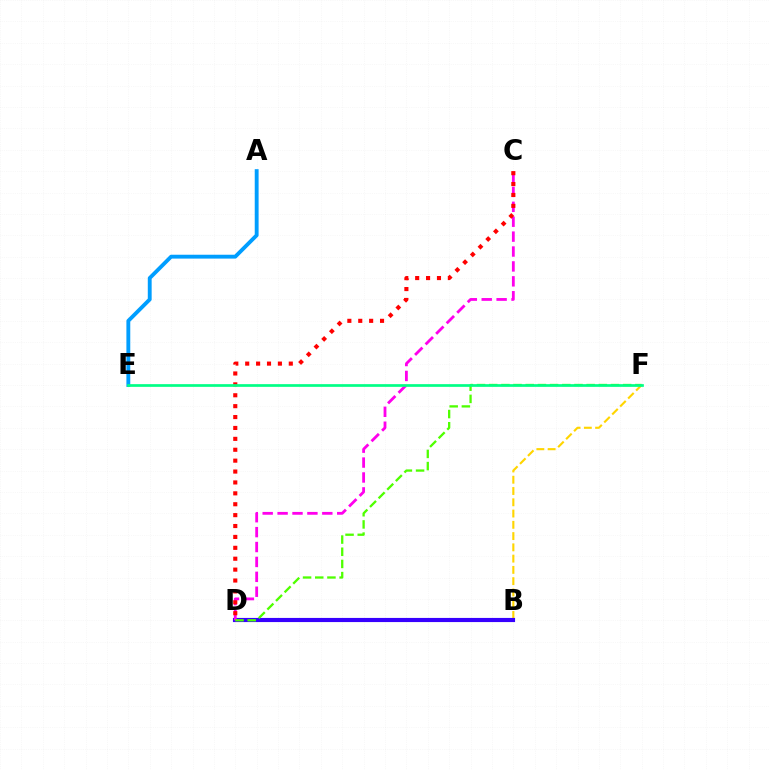{('A', 'E'): [{'color': '#009eff', 'line_style': 'solid', 'thickness': 2.78}], ('B', 'F'): [{'color': '#ffd500', 'line_style': 'dashed', 'thickness': 1.53}], ('B', 'D'): [{'color': '#3700ff', 'line_style': 'solid', 'thickness': 2.98}], ('C', 'D'): [{'color': '#ff00ed', 'line_style': 'dashed', 'thickness': 2.02}, {'color': '#ff0000', 'line_style': 'dotted', 'thickness': 2.96}], ('D', 'F'): [{'color': '#4fff00', 'line_style': 'dashed', 'thickness': 1.65}], ('E', 'F'): [{'color': '#00ff86', 'line_style': 'solid', 'thickness': 1.95}]}